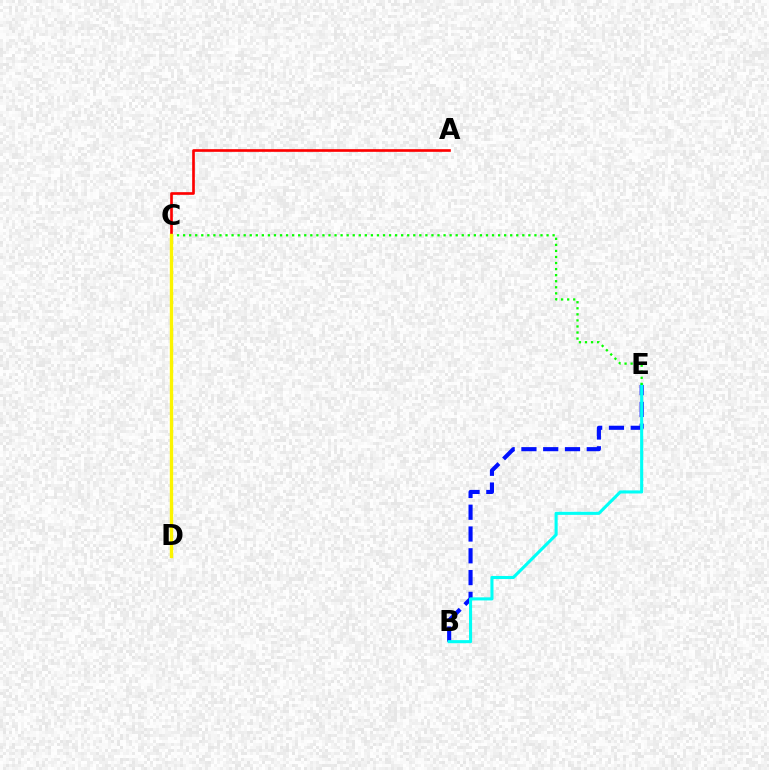{('A', 'C'): [{'color': '#ff0000', 'line_style': 'solid', 'thickness': 1.92}], ('B', 'E'): [{'color': '#0010ff', 'line_style': 'dashed', 'thickness': 2.96}, {'color': '#00fff6', 'line_style': 'solid', 'thickness': 2.22}], ('C', 'E'): [{'color': '#08ff00', 'line_style': 'dotted', 'thickness': 1.65}], ('C', 'D'): [{'color': '#ee00ff', 'line_style': 'dotted', 'thickness': 1.9}, {'color': '#fcf500', 'line_style': 'solid', 'thickness': 2.42}]}